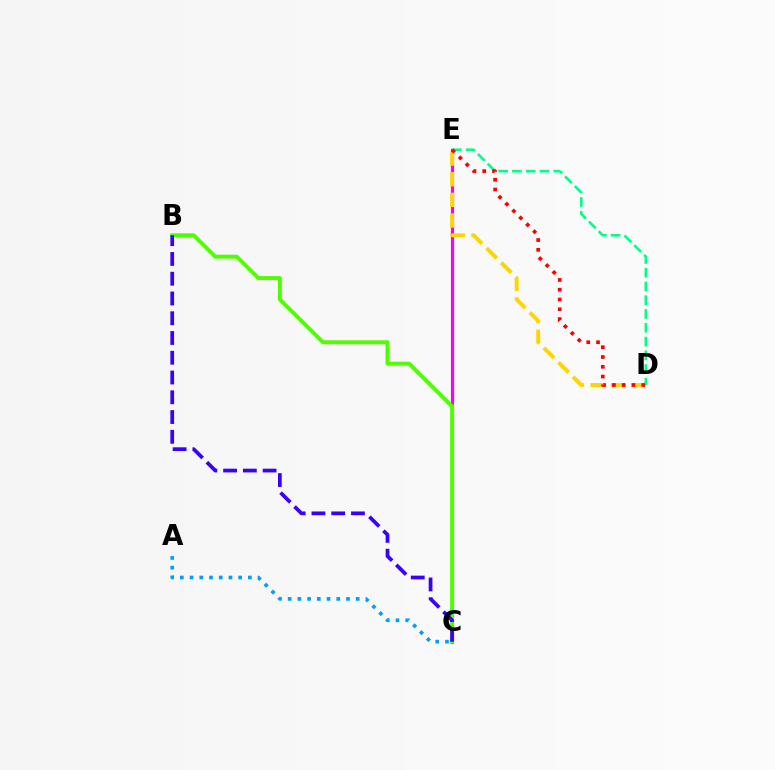{('C', 'E'): [{'color': '#ff00ed', 'line_style': 'solid', 'thickness': 2.3}], ('D', 'E'): [{'color': '#ffd500', 'line_style': 'dashed', 'thickness': 2.8}, {'color': '#00ff86', 'line_style': 'dashed', 'thickness': 1.87}, {'color': '#ff0000', 'line_style': 'dotted', 'thickness': 2.66}], ('B', 'C'): [{'color': '#4fff00', 'line_style': 'solid', 'thickness': 2.83}, {'color': '#3700ff', 'line_style': 'dashed', 'thickness': 2.68}], ('A', 'C'): [{'color': '#009eff', 'line_style': 'dotted', 'thickness': 2.64}]}